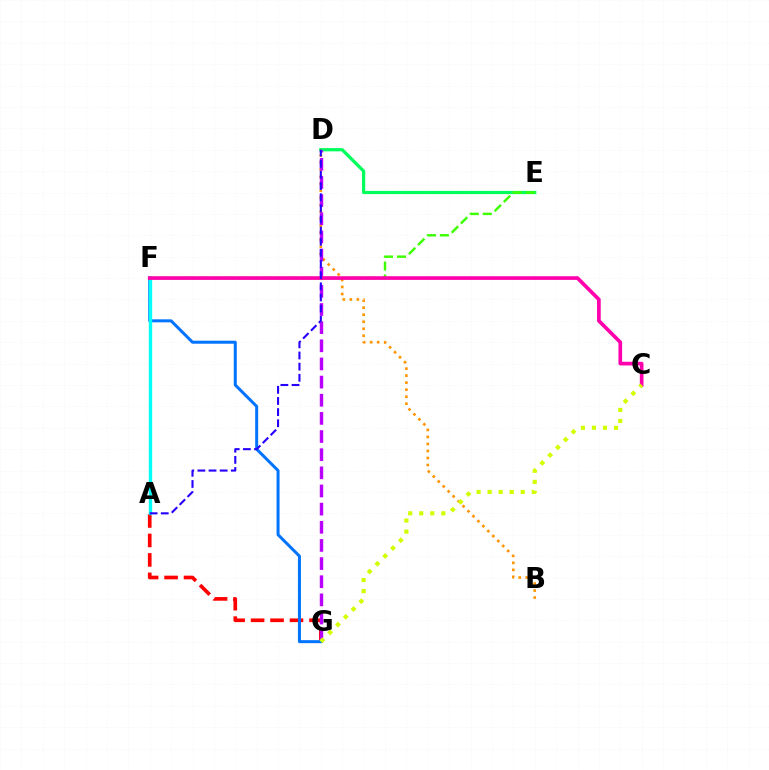{('D', 'E'): [{'color': '#00ff5c', 'line_style': 'solid', 'thickness': 2.33}], ('A', 'G'): [{'color': '#ff0000', 'line_style': 'dashed', 'thickness': 2.64}], ('B', 'D'): [{'color': '#ff9400', 'line_style': 'dotted', 'thickness': 1.91}], ('D', 'G'): [{'color': '#b900ff', 'line_style': 'dashed', 'thickness': 2.47}], ('F', 'G'): [{'color': '#0074ff', 'line_style': 'solid', 'thickness': 2.16}], ('A', 'F'): [{'color': '#00fff6', 'line_style': 'solid', 'thickness': 2.42}], ('E', 'F'): [{'color': '#3dff00', 'line_style': 'dashed', 'thickness': 1.76}], ('C', 'F'): [{'color': '#ff00ac', 'line_style': 'solid', 'thickness': 2.64}], ('C', 'G'): [{'color': '#d1ff00', 'line_style': 'dotted', 'thickness': 3.0}], ('A', 'D'): [{'color': '#2500ff', 'line_style': 'dashed', 'thickness': 1.51}]}